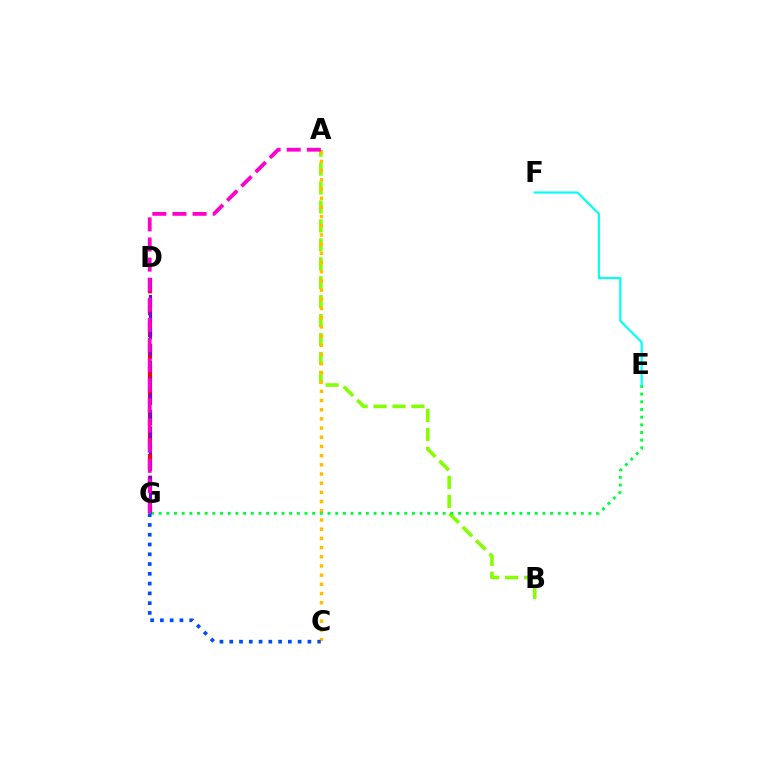{('A', 'B'): [{'color': '#84ff00', 'line_style': 'dashed', 'thickness': 2.57}], ('A', 'C'): [{'color': '#ffbd00', 'line_style': 'dotted', 'thickness': 2.5}], ('D', 'G'): [{'color': '#ff0000', 'line_style': 'dashed', 'thickness': 2.99}, {'color': '#7200ff', 'line_style': 'dashed', 'thickness': 2.23}], ('E', 'G'): [{'color': '#00ff39', 'line_style': 'dotted', 'thickness': 2.09}], ('C', 'G'): [{'color': '#004bff', 'line_style': 'dotted', 'thickness': 2.66}], ('E', 'F'): [{'color': '#00fff6', 'line_style': 'solid', 'thickness': 1.56}], ('A', 'G'): [{'color': '#ff00cf', 'line_style': 'dashed', 'thickness': 2.73}]}